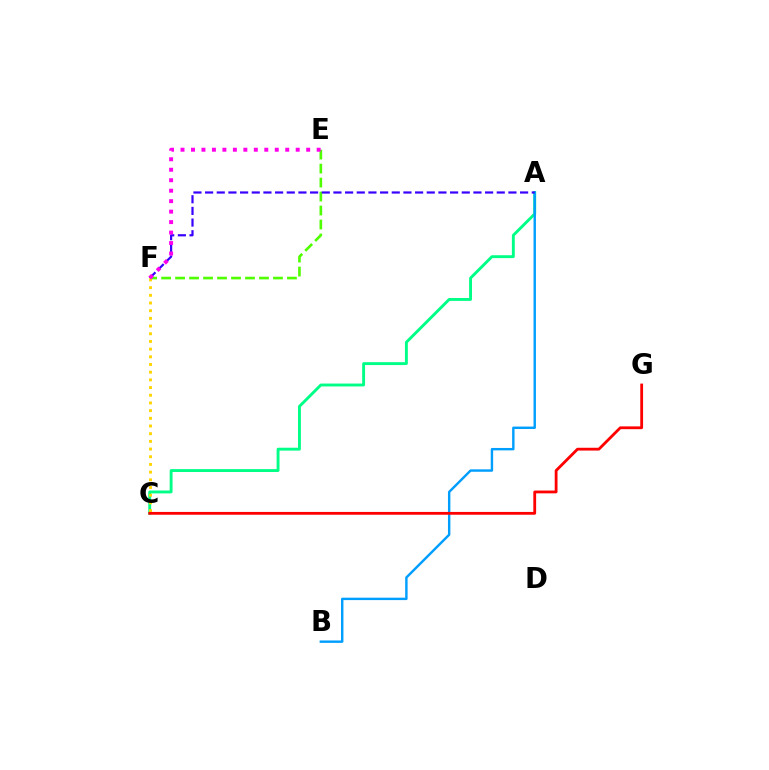{('A', 'C'): [{'color': '#00ff86', 'line_style': 'solid', 'thickness': 2.08}], ('E', 'F'): [{'color': '#4fff00', 'line_style': 'dashed', 'thickness': 1.9}, {'color': '#ff00ed', 'line_style': 'dotted', 'thickness': 2.85}], ('A', 'B'): [{'color': '#009eff', 'line_style': 'solid', 'thickness': 1.74}], ('A', 'F'): [{'color': '#3700ff', 'line_style': 'dashed', 'thickness': 1.58}], ('C', 'F'): [{'color': '#ffd500', 'line_style': 'dotted', 'thickness': 2.09}], ('C', 'G'): [{'color': '#ff0000', 'line_style': 'solid', 'thickness': 2.02}]}